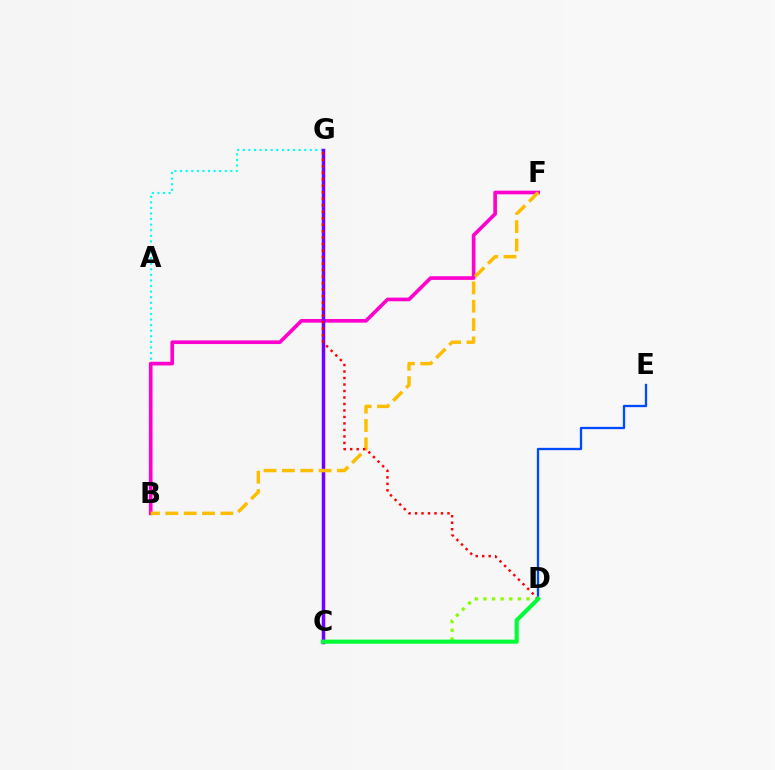{('C', 'D'): [{'color': '#84ff00', 'line_style': 'dotted', 'thickness': 2.34}, {'color': '#00ff39', 'line_style': 'solid', 'thickness': 2.96}], ('B', 'G'): [{'color': '#00fff6', 'line_style': 'dotted', 'thickness': 1.52}], ('B', 'F'): [{'color': '#ff00cf', 'line_style': 'solid', 'thickness': 2.63}, {'color': '#ffbd00', 'line_style': 'dashed', 'thickness': 2.49}], ('C', 'G'): [{'color': '#7200ff', 'line_style': 'solid', 'thickness': 2.51}], ('D', 'E'): [{'color': '#004bff', 'line_style': 'solid', 'thickness': 1.67}], ('D', 'G'): [{'color': '#ff0000', 'line_style': 'dotted', 'thickness': 1.76}]}